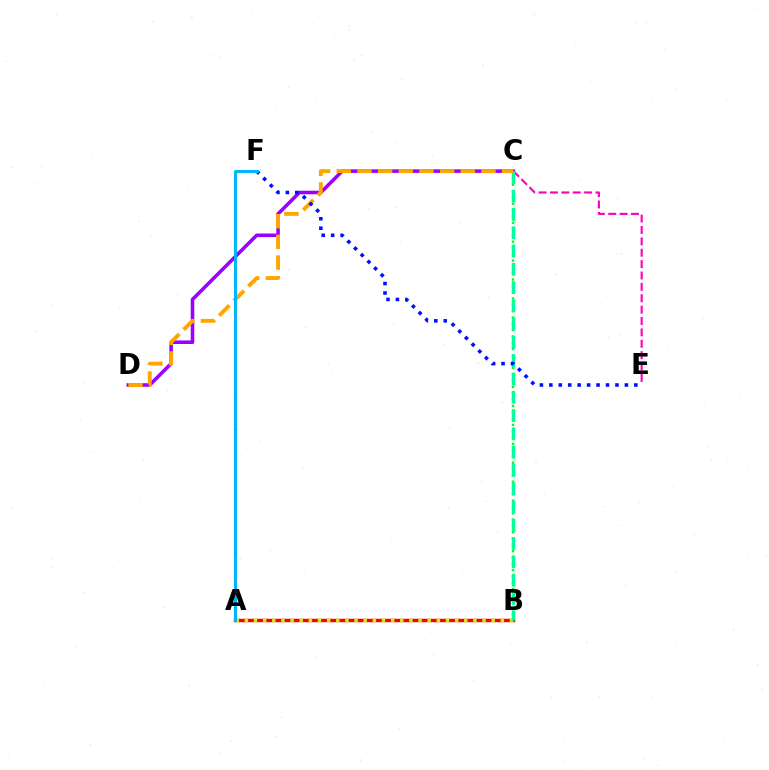{('C', 'D'): [{'color': '#9b00ff', 'line_style': 'solid', 'thickness': 2.56}, {'color': '#ffa500', 'line_style': 'dashed', 'thickness': 2.81}], ('C', 'E'): [{'color': '#ff00bd', 'line_style': 'dashed', 'thickness': 1.55}], ('A', 'B'): [{'color': '#ff0000', 'line_style': 'solid', 'thickness': 2.48}, {'color': '#b3ff00', 'line_style': 'dotted', 'thickness': 2.48}], ('B', 'C'): [{'color': '#08ff00', 'line_style': 'dotted', 'thickness': 1.72}, {'color': '#00ff9d', 'line_style': 'dashed', 'thickness': 2.48}], ('E', 'F'): [{'color': '#0010ff', 'line_style': 'dotted', 'thickness': 2.57}], ('A', 'F'): [{'color': '#00b5ff', 'line_style': 'solid', 'thickness': 2.15}]}